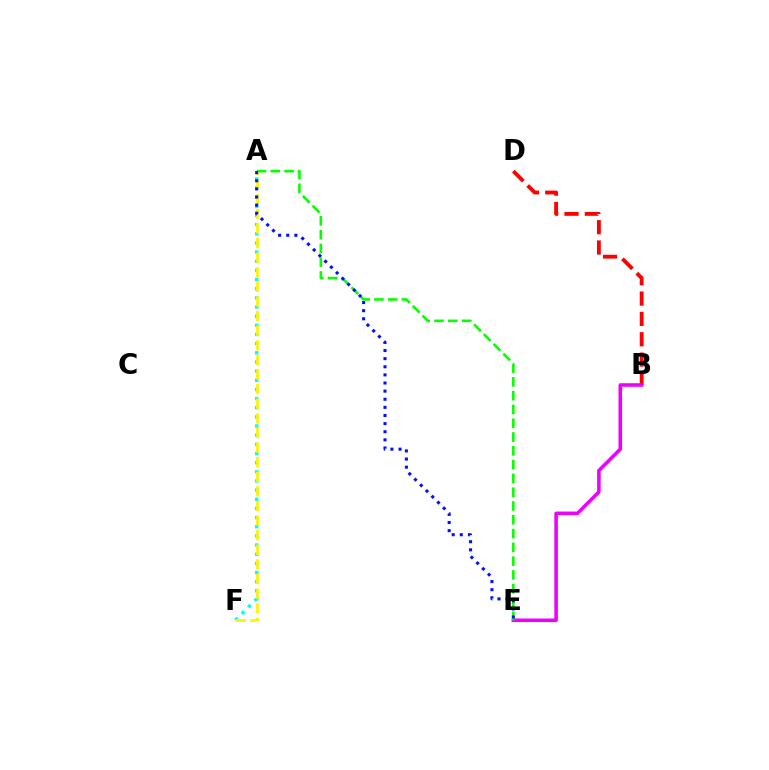{('B', 'D'): [{'color': '#ff0000', 'line_style': 'dashed', 'thickness': 2.76}], ('B', 'E'): [{'color': '#ee00ff', 'line_style': 'solid', 'thickness': 2.56}], ('A', 'F'): [{'color': '#00fff6', 'line_style': 'dotted', 'thickness': 2.49}, {'color': '#fcf500', 'line_style': 'dashed', 'thickness': 1.98}], ('A', 'E'): [{'color': '#08ff00', 'line_style': 'dashed', 'thickness': 1.87}, {'color': '#0010ff', 'line_style': 'dotted', 'thickness': 2.21}]}